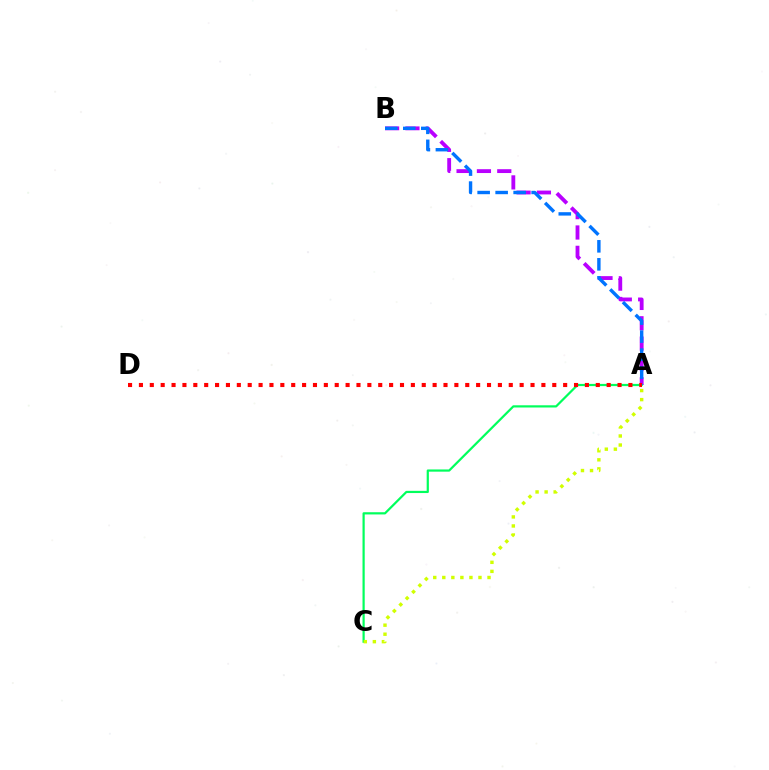{('A', 'B'): [{'color': '#b900ff', 'line_style': 'dashed', 'thickness': 2.76}, {'color': '#0074ff', 'line_style': 'dashed', 'thickness': 2.45}], ('A', 'C'): [{'color': '#00ff5c', 'line_style': 'solid', 'thickness': 1.59}, {'color': '#d1ff00', 'line_style': 'dotted', 'thickness': 2.46}], ('A', 'D'): [{'color': '#ff0000', 'line_style': 'dotted', 'thickness': 2.96}]}